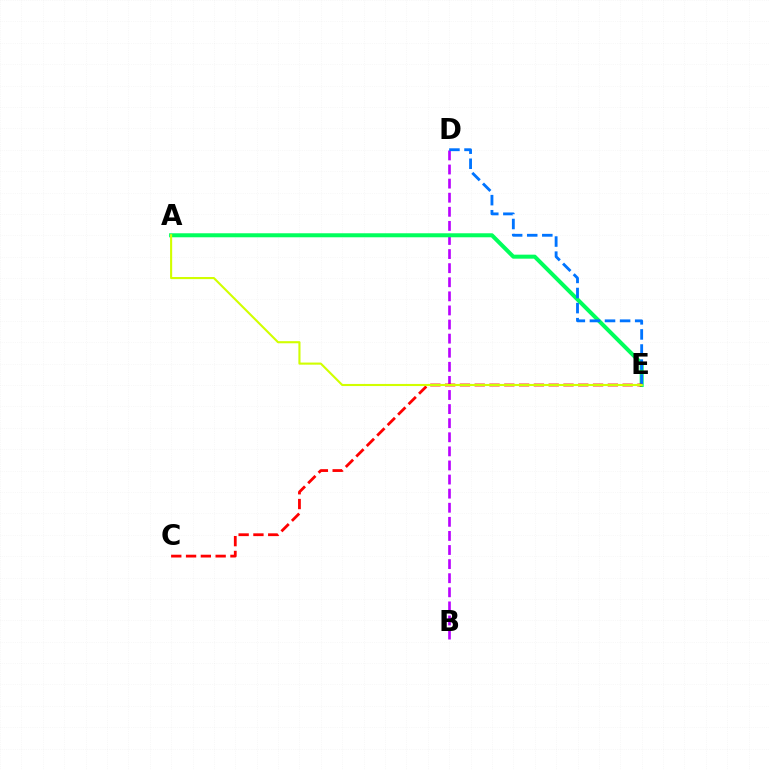{('B', 'D'): [{'color': '#b900ff', 'line_style': 'dashed', 'thickness': 1.91}], ('A', 'E'): [{'color': '#00ff5c', 'line_style': 'solid', 'thickness': 2.89}, {'color': '#d1ff00', 'line_style': 'solid', 'thickness': 1.52}], ('D', 'E'): [{'color': '#0074ff', 'line_style': 'dashed', 'thickness': 2.05}], ('C', 'E'): [{'color': '#ff0000', 'line_style': 'dashed', 'thickness': 2.01}]}